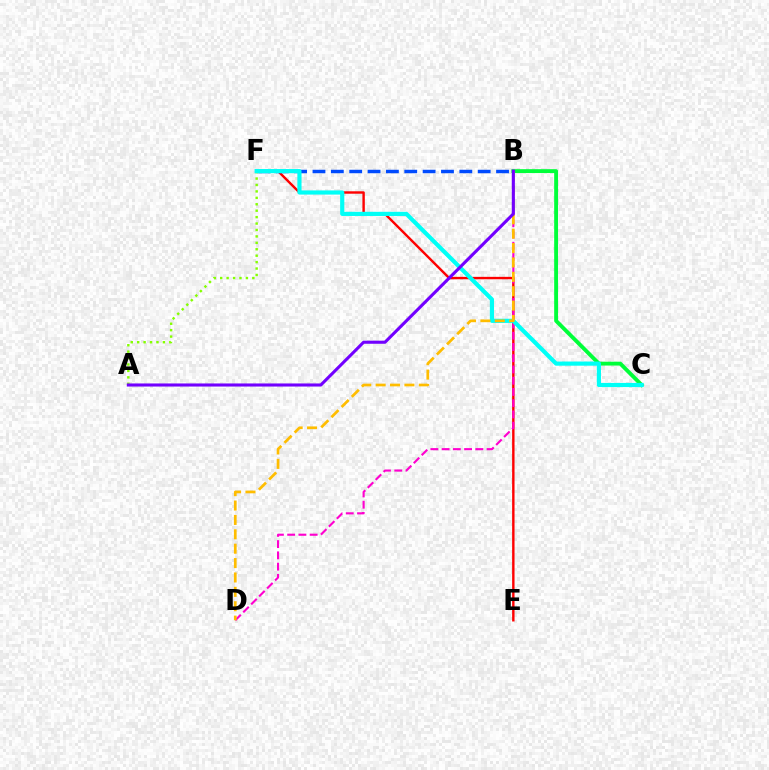{('E', 'F'): [{'color': '#ff0000', 'line_style': 'solid', 'thickness': 1.73}], ('B', 'C'): [{'color': '#00ff39', 'line_style': 'solid', 'thickness': 2.79}], ('B', 'F'): [{'color': '#004bff', 'line_style': 'dashed', 'thickness': 2.49}], ('A', 'F'): [{'color': '#84ff00', 'line_style': 'dotted', 'thickness': 1.75}], ('B', 'D'): [{'color': '#ff00cf', 'line_style': 'dashed', 'thickness': 1.53}, {'color': '#ffbd00', 'line_style': 'dashed', 'thickness': 1.95}], ('C', 'F'): [{'color': '#00fff6', 'line_style': 'solid', 'thickness': 3.0}], ('A', 'B'): [{'color': '#7200ff', 'line_style': 'solid', 'thickness': 2.22}]}